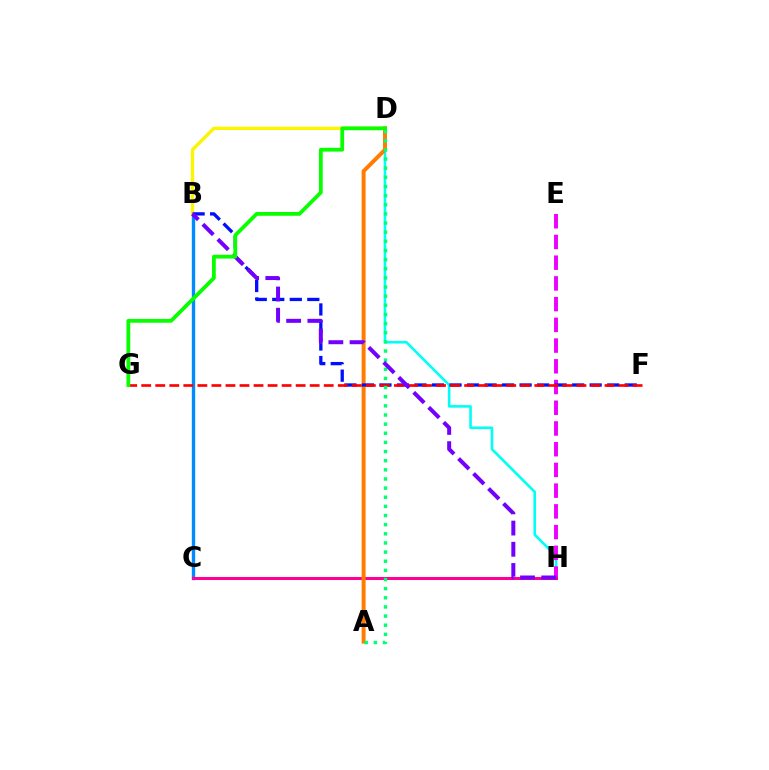{('D', 'H'): [{'color': '#00fff6', 'line_style': 'solid', 'thickness': 1.87}], ('B', 'C'): [{'color': '#008cff', 'line_style': 'solid', 'thickness': 2.43}], ('E', 'H'): [{'color': '#ee00ff', 'line_style': 'dashed', 'thickness': 2.82}], ('C', 'H'): [{'color': '#84ff00', 'line_style': 'dotted', 'thickness': 1.84}, {'color': '#ff0094', 'line_style': 'solid', 'thickness': 2.18}], ('B', 'D'): [{'color': '#fcf500', 'line_style': 'solid', 'thickness': 2.39}], ('A', 'D'): [{'color': '#ff7c00', 'line_style': 'solid', 'thickness': 2.86}, {'color': '#00ff74', 'line_style': 'dotted', 'thickness': 2.48}], ('B', 'F'): [{'color': '#0010ff', 'line_style': 'dashed', 'thickness': 2.38}], ('F', 'G'): [{'color': '#ff0000', 'line_style': 'dashed', 'thickness': 1.91}], ('B', 'H'): [{'color': '#7200ff', 'line_style': 'dashed', 'thickness': 2.88}], ('D', 'G'): [{'color': '#08ff00', 'line_style': 'solid', 'thickness': 2.72}]}